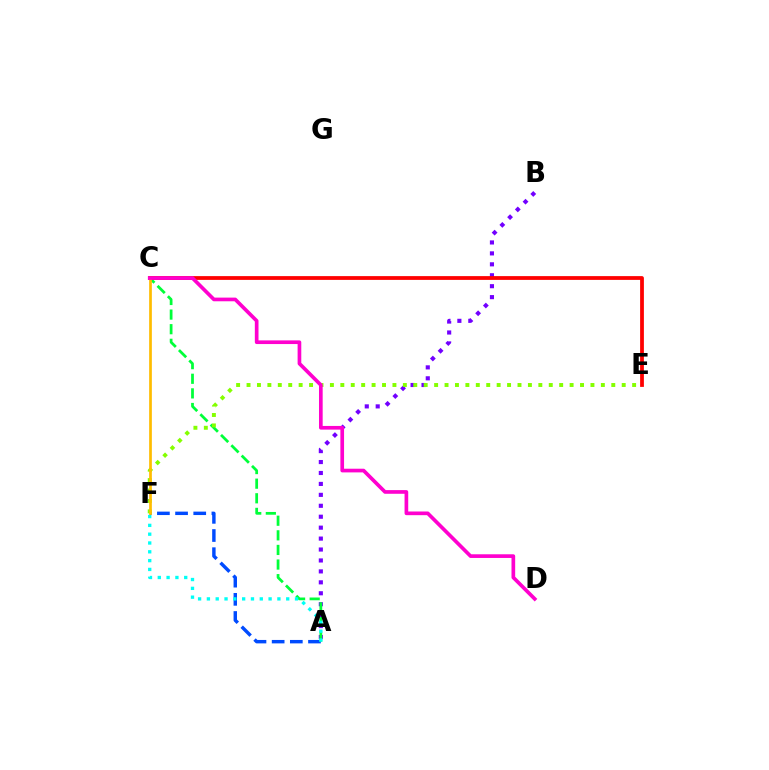{('A', 'B'): [{'color': '#7200ff', 'line_style': 'dotted', 'thickness': 2.97}], ('A', 'F'): [{'color': '#004bff', 'line_style': 'dashed', 'thickness': 2.47}, {'color': '#00fff6', 'line_style': 'dotted', 'thickness': 2.39}], ('A', 'C'): [{'color': '#00ff39', 'line_style': 'dashed', 'thickness': 1.98}], ('C', 'E'): [{'color': '#ff0000', 'line_style': 'solid', 'thickness': 2.71}], ('E', 'F'): [{'color': '#84ff00', 'line_style': 'dotted', 'thickness': 2.83}], ('C', 'F'): [{'color': '#ffbd00', 'line_style': 'solid', 'thickness': 1.95}], ('C', 'D'): [{'color': '#ff00cf', 'line_style': 'solid', 'thickness': 2.65}]}